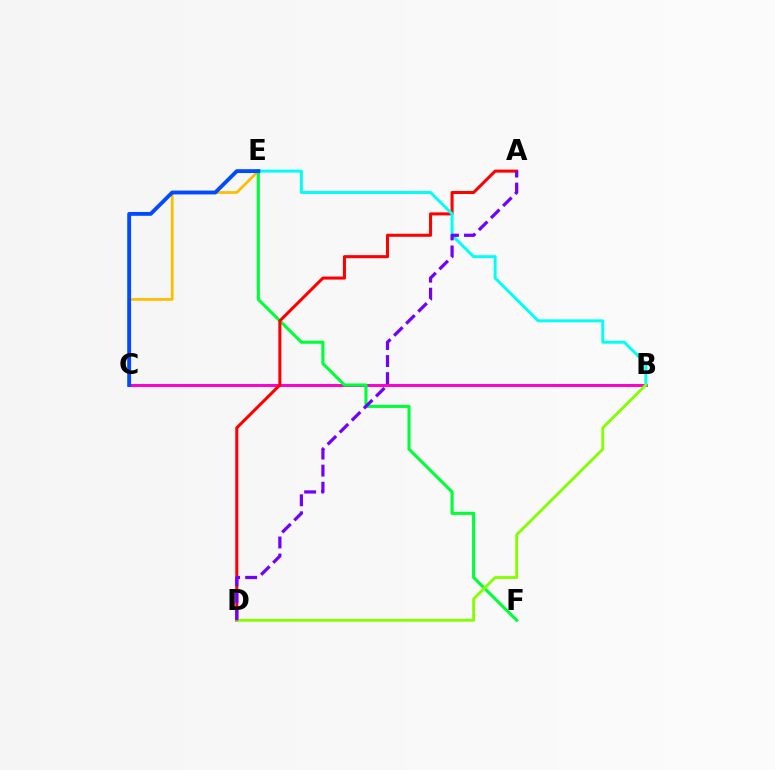{('C', 'E'): [{'color': '#ffbd00', 'line_style': 'solid', 'thickness': 1.97}, {'color': '#004bff', 'line_style': 'solid', 'thickness': 2.78}], ('B', 'C'): [{'color': '#ff00cf', 'line_style': 'solid', 'thickness': 2.14}], ('E', 'F'): [{'color': '#00ff39', 'line_style': 'solid', 'thickness': 2.23}], ('A', 'D'): [{'color': '#ff0000', 'line_style': 'solid', 'thickness': 2.19}, {'color': '#7200ff', 'line_style': 'dashed', 'thickness': 2.32}], ('B', 'E'): [{'color': '#00fff6', 'line_style': 'solid', 'thickness': 2.12}], ('B', 'D'): [{'color': '#84ff00', 'line_style': 'solid', 'thickness': 2.04}]}